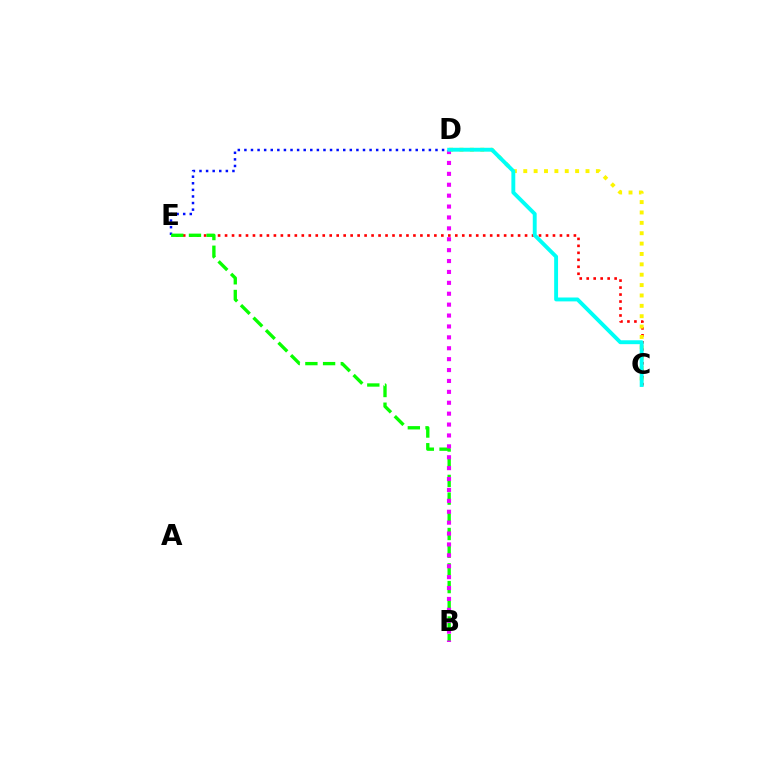{('C', 'E'): [{'color': '#ff0000', 'line_style': 'dotted', 'thickness': 1.9}], ('D', 'E'): [{'color': '#0010ff', 'line_style': 'dotted', 'thickness': 1.79}], ('B', 'E'): [{'color': '#08ff00', 'line_style': 'dashed', 'thickness': 2.4}], ('C', 'D'): [{'color': '#fcf500', 'line_style': 'dotted', 'thickness': 2.82}, {'color': '#00fff6', 'line_style': 'solid', 'thickness': 2.8}], ('B', 'D'): [{'color': '#ee00ff', 'line_style': 'dotted', 'thickness': 2.96}]}